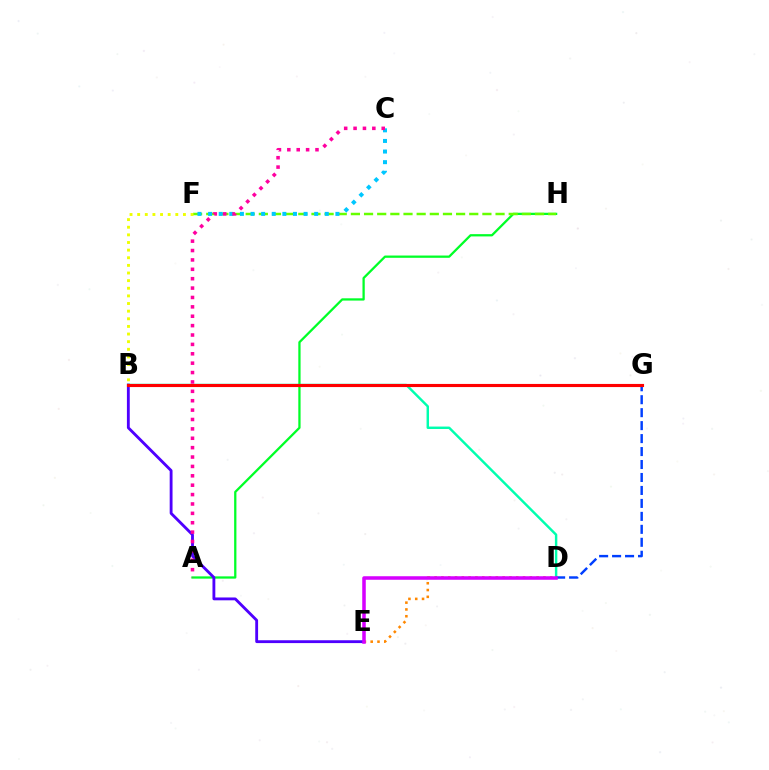{('A', 'H'): [{'color': '#00ff27', 'line_style': 'solid', 'thickness': 1.64}], ('B', 'E'): [{'color': '#4f00ff', 'line_style': 'solid', 'thickness': 2.05}], ('F', 'H'): [{'color': '#66ff00', 'line_style': 'dashed', 'thickness': 1.79}], ('B', 'D'): [{'color': '#00ffaf', 'line_style': 'solid', 'thickness': 1.75}], ('C', 'F'): [{'color': '#00c7ff', 'line_style': 'dotted', 'thickness': 2.88}], ('D', 'E'): [{'color': '#ff8800', 'line_style': 'dotted', 'thickness': 1.85}, {'color': '#d600ff', 'line_style': 'solid', 'thickness': 2.54}], ('D', 'G'): [{'color': '#003fff', 'line_style': 'dashed', 'thickness': 1.76}], ('B', 'G'): [{'color': '#ff0000', 'line_style': 'solid', 'thickness': 2.25}], ('A', 'C'): [{'color': '#ff00a0', 'line_style': 'dotted', 'thickness': 2.55}], ('B', 'F'): [{'color': '#eeff00', 'line_style': 'dotted', 'thickness': 2.07}]}